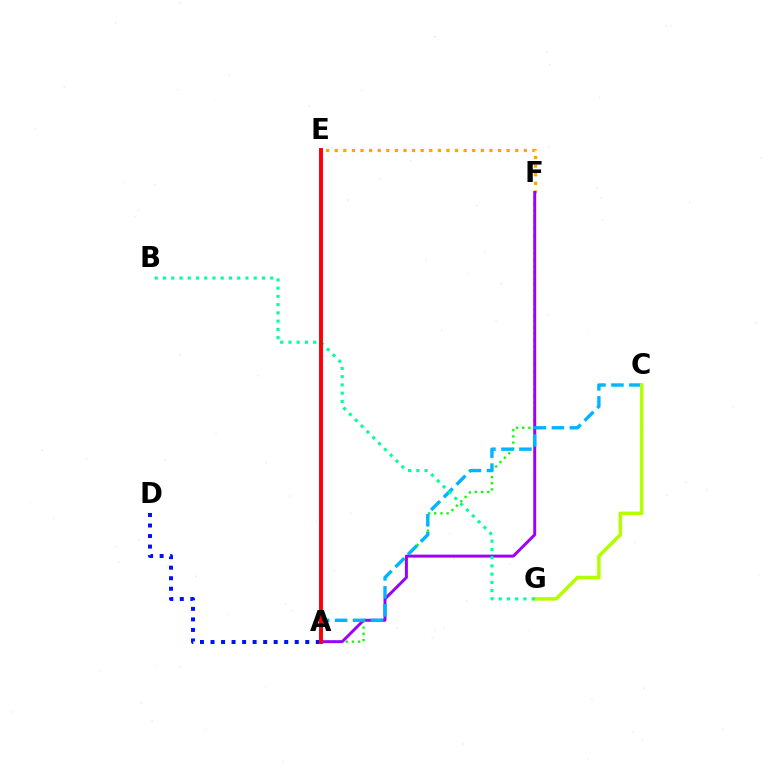{('A', 'F'): [{'color': '#08ff00', 'line_style': 'dotted', 'thickness': 1.68}, {'color': '#9b00ff', 'line_style': 'solid', 'thickness': 2.12}], ('E', 'F'): [{'color': '#ffa500', 'line_style': 'dotted', 'thickness': 2.34}], ('A', 'D'): [{'color': '#0010ff', 'line_style': 'dotted', 'thickness': 2.86}], ('A', 'C'): [{'color': '#00b5ff', 'line_style': 'dashed', 'thickness': 2.44}], ('A', 'E'): [{'color': '#ff00bd', 'line_style': 'solid', 'thickness': 2.69}, {'color': '#ff0000', 'line_style': 'solid', 'thickness': 2.68}], ('C', 'G'): [{'color': '#b3ff00', 'line_style': 'solid', 'thickness': 2.52}], ('B', 'G'): [{'color': '#00ff9d', 'line_style': 'dotted', 'thickness': 2.24}]}